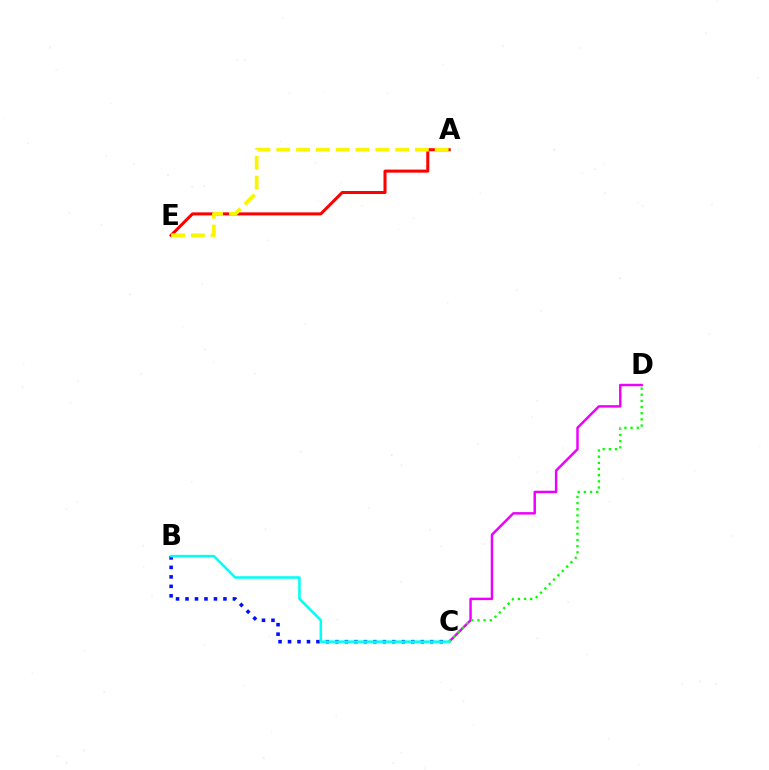{('B', 'C'): [{'color': '#0010ff', 'line_style': 'dotted', 'thickness': 2.58}, {'color': '#00fff6', 'line_style': 'solid', 'thickness': 1.83}], ('C', 'D'): [{'color': '#ee00ff', 'line_style': 'solid', 'thickness': 1.77}, {'color': '#08ff00', 'line_style': 'dotted', 'thickness': 1.67}], ('A', 'E'): [{'color': '#ff0000', 'line_style': 'solid', 'thickness': 2.18}, {'color': '#fcf500', 'line_style': 'dashed', 'thickness': 2.69}]}